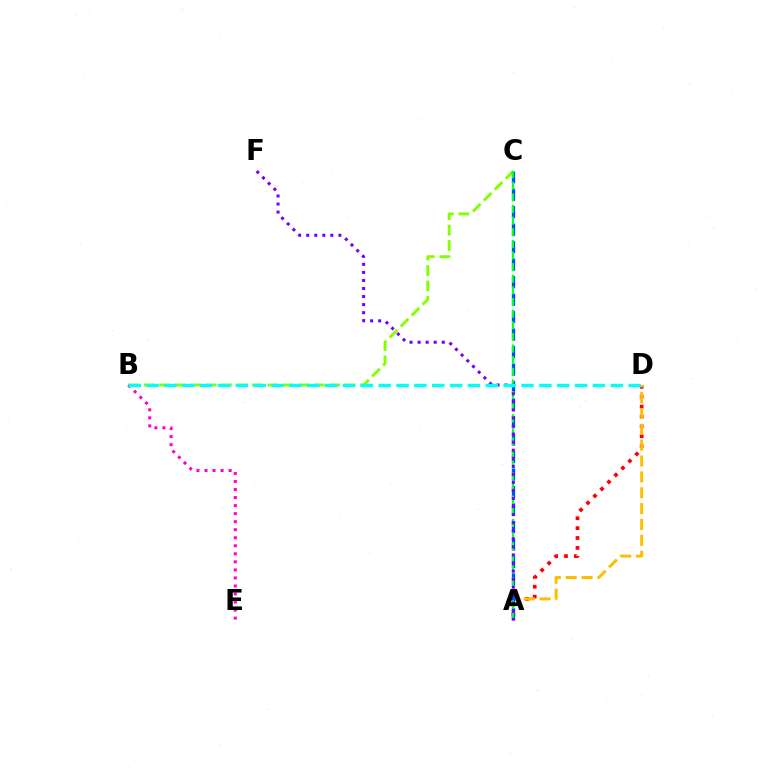{('A', 'D'): [{'color': '#ff0000', 'line_style': 'dotted', 'thickness': 2.68}, {'color': '#ffbd00', 'line_style': 'dashed', 'thickness': 2.15}], ('B', 'C'): [{'color': '#84ff00', 'line_style': 'dashed', 'thickness': 2.1}], ('A', 'C'): [{'color': '#004bff', 'line_style': 'dashed', 'thickness': 2.38}, {'color': '#00ff39', 'line_style': 'dashed', 'thickness': 1.58}], ('B', 'E'): [{'color': '#ff00cf', 'line_style': 'dotted', 'thickness': 2.18}], ('A', 'F'): [{'color': '#7200ff', 'line_style': 'dotted', 'thickness': 2.19}], ('B', 'D'): [{'color': '#00fff6', 'line_style': 'dashed', 'thickness': 2.43}]}